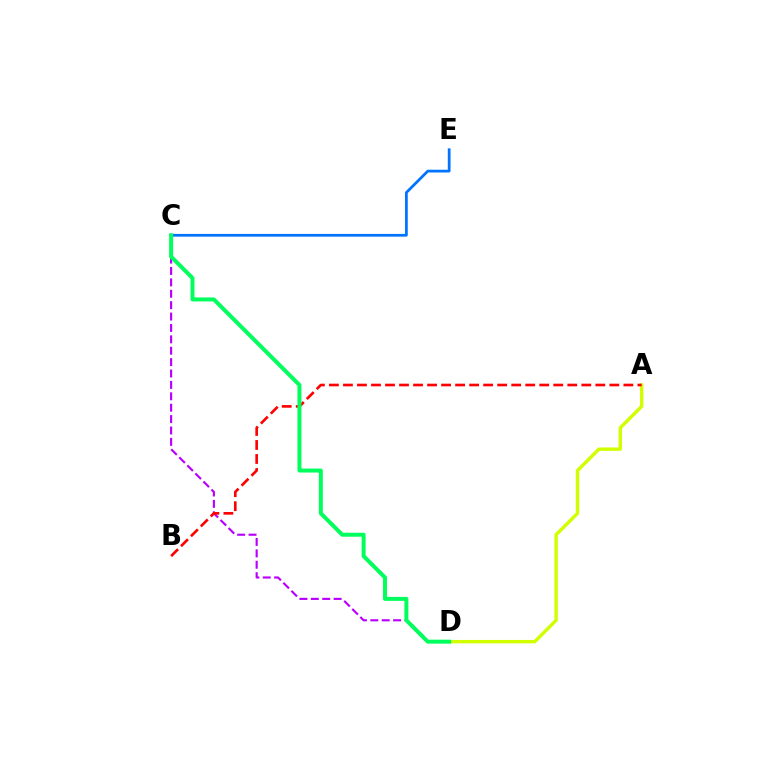{('A', 'D'): [{'color': '#d1ff00', 'line_style': 'solid', 'thickness': 2.44}], ('C', 'D'): [{'color': '#b900ff', 'line_style': 'dashed', 'thickness': 1.55}, {'color': '#00ff5c', 'line_style': 'solid', 'thickness': 2.86}], ('C', 'E'): [{'color': '#0074ff', 'line_style': 'solid', 'thickness': 1.98}], ('A', 'B'): [{'color': '#ff0000', 'line_style': 'dashed', 'thickness': 1.9}]}